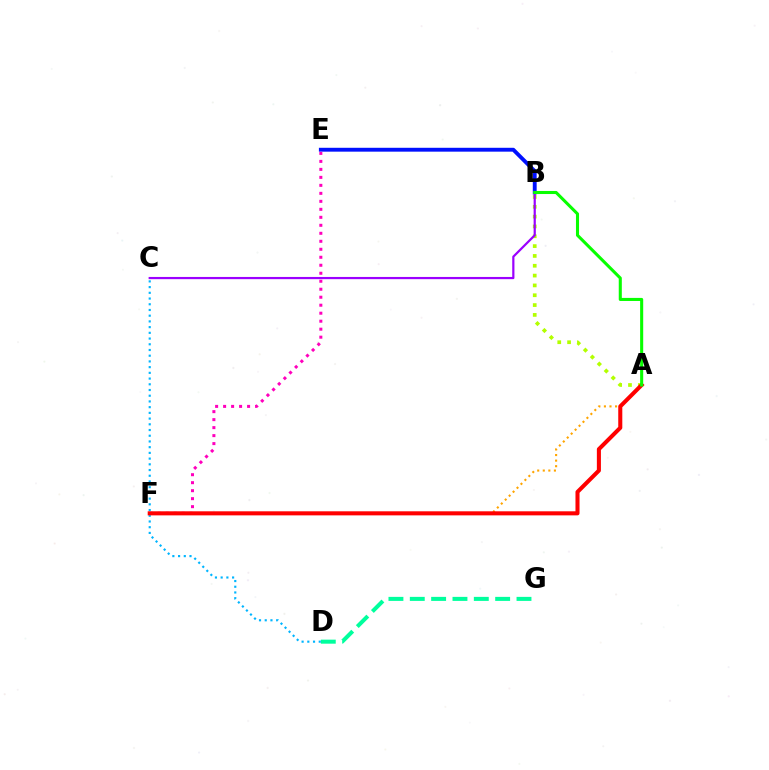{('B', 'E'): [{'color': '#0010ff', 'line_style': 'solid', 'thickness': 2.78}], ('A', 'F'): [{'color': '#ffa500', 'line_style': 'dotted', 'thickness': 1.51}, {'color': '#ff0000', 'line_style': 'solid', 'thickness': 2.92}], ('D', 'G'): [{'color': '#00ff9d', 'line_style': 'dashed', 'thickness': 2.9}], ('C', 'D'): [{'color': '#00b5ff', 'line_style': 'dotted', 'thickness': 1.55}], ('A', 'B'): [{'color': '#b3ff00', 'line_style': 'dotted', 'thickness': 2.67}, {'color': '#08ff00', 'line_style': 'solid', 'thickness': 2.21}], ('E', 'F'): [{'color': '#ff00bd', 'line_style': 'dotted', 'thickness': 2.17}], ('B', 'C'): [{'color': '#9b00ff', 'line_style': 'solid', 'thickness': 1.59}]}